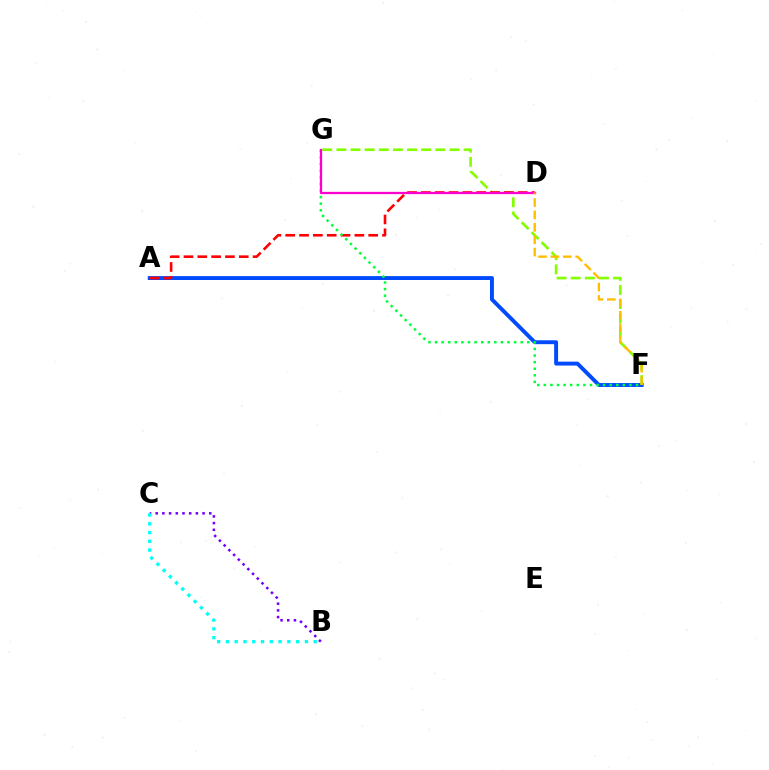{('A', 'F'): [{'color': '#004bff', 'line_style': 'solid', 'thickness': 2.81}], ('F', 'G'): [{'color': '#84ff00', 'line_style': 'dashed', 'thickness': 1.92}, {'color': '#00ff39', 'line_style': 'dotted', 'thickness': 1.79}], ('A', 'D'): [{'color': '#ff0000', 'line_style': 'dashed', 'thickness': 1.88}], ('D', 'G'): [{'color': '#ff00cf', 'line_style': 'solid', 'thickness': 1.64}], ('B', 'C'): [{'color': '#7200ff', 'line_style': 'dotted', 'thickness': 1.82}, {'color': '#00fff6', 'line_style': 'dotted', 'thickness': 2.38}], ('D', 'F'): [{'color': '#ffbd00', 'line_style': 'dashed', 'thickness': 1.68}]}